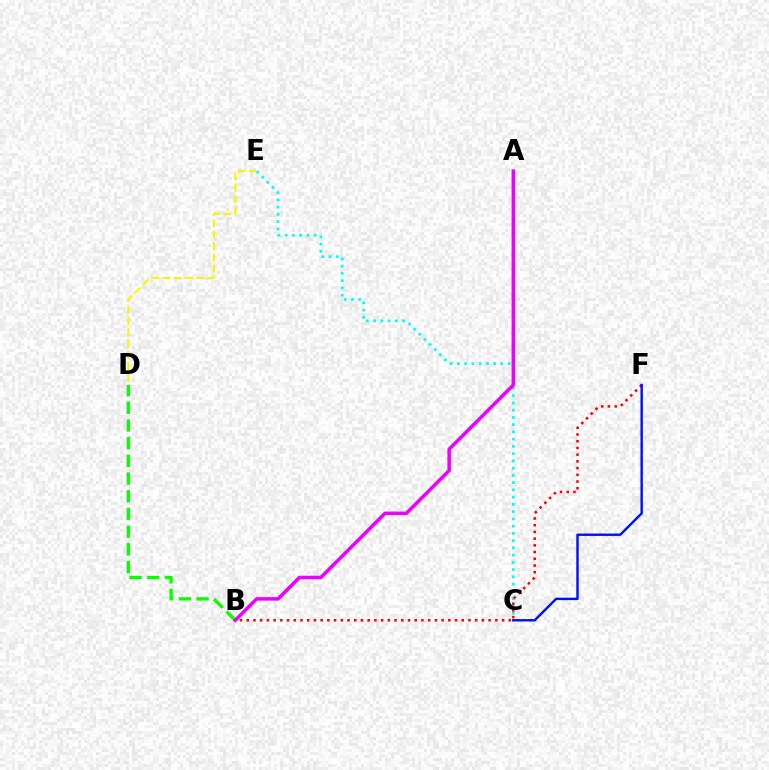{('C', 'E'): [{'color': '#00fff6', 'line_style': 'dotted', 'thickness': 1.97}], ('B', 'F'): [{'color': '#ff0000', 'line_style': 'dotted', 'thickness': 1.83}], ('C', 'F'): [{'color': '#0010ff', 'line_style': 'solid', 'thickness': 1.74}], ('D', 'E'): [{'color': '#fcf500', 'line_style': 'dashed', 'thickness': 1.55}], ('B', 'D'): [{'color': '#08ff00', 'line_style': 'dashed', 'thickness': 2.4}], ('A', 'B'): [{'color': '#ee00ff', 'line_style': 'solid', 'thickness': 2.53}]}